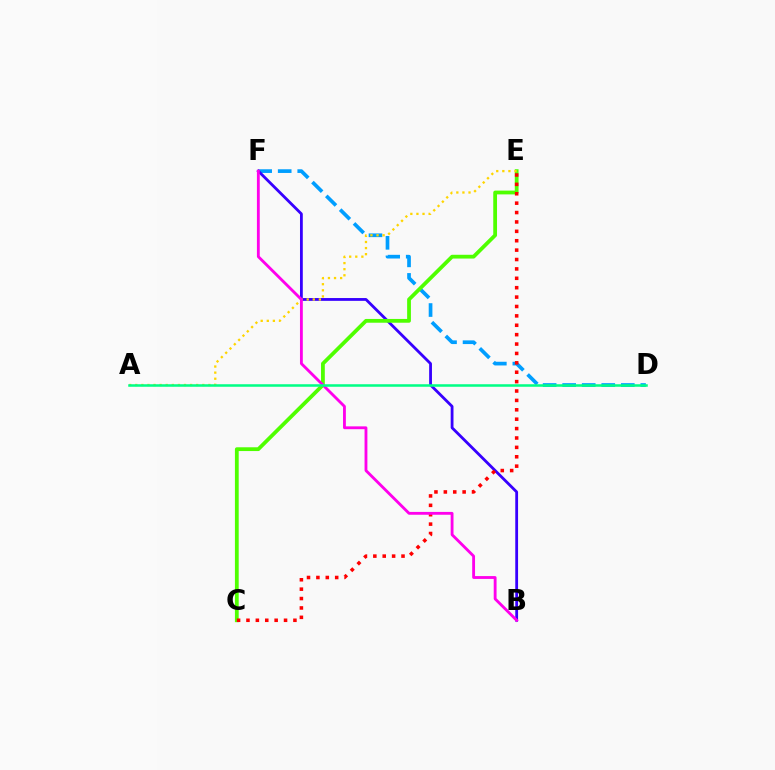{('D', 'F'): [{'color': '#009eff', 'line_style': 'dashed', 'thickness': 2.65}], ('B', 'F'): [{'color': '#3700ff', 'line_style': 'solid', 'thickness': 2.02}, {'color': '#ff00ed', 'line_style': 'solid', 'thickness': 2.04}], ('C', 'E'): [{'color': '#4fff00', 'line_style': 'solid', 'thickness': 2.72}, {'color': '#ff0000', 'line_style': 'dotted', 'thickness': 2.55}], ('A', 'E'): [{'color': '#ffd500', 'line_style': 'dotted', 'thickness': 1.65}], ('A', 'D'): [{'color': '#00ff86', 'line_style': 'solid', 'thickness': 1.82}]}